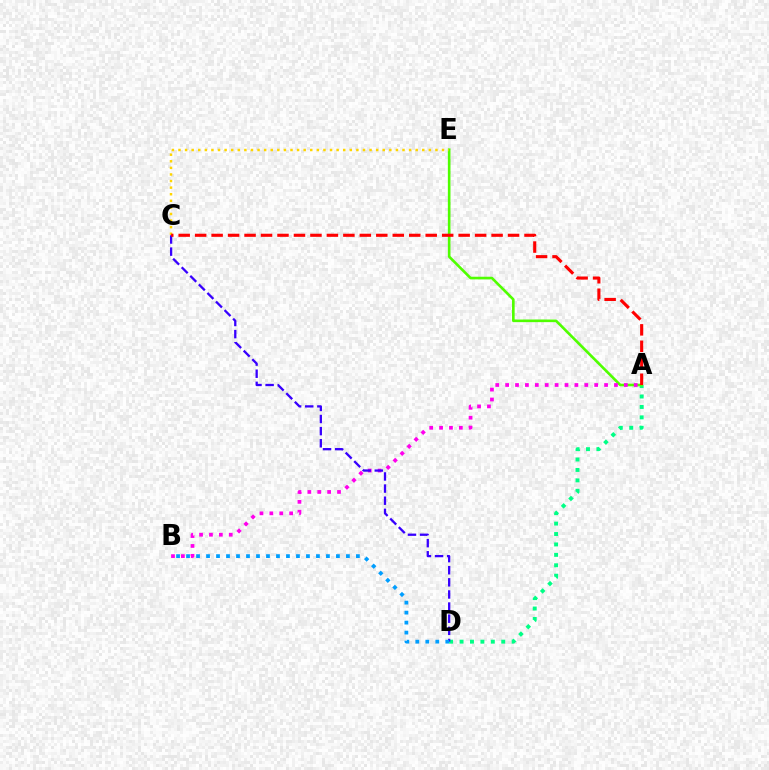{('A', 'D'): [{'color': '#00ff86', 'line_style': 'dotted', 'thickness': 2.83}], ('A', 'E'): [{'color': '#4fff00', 'line_style': 'solid', 'thickness': 1.89}], ('A', 'B'): [{'color': '#ff00ed', 'line_style': 'dotted', 'thickness': 2.69}], ('C', 'D'): [{'color': '#3700ff', 'line_style': 'dashed', 'thickness': 1.65}], ('C', 'E'): [{'color': '#ffd500', 'line_style': 'dotted', 'thickness': 1.79}], ('B', 'D'): [{'color': '#009eff', 'line_style': 'dotted', 'thickness': 2.71}], ('A', 'C'): [{'color': '#ff0000', 'line_style': 'dashed', 'thickness': 2.24}]}